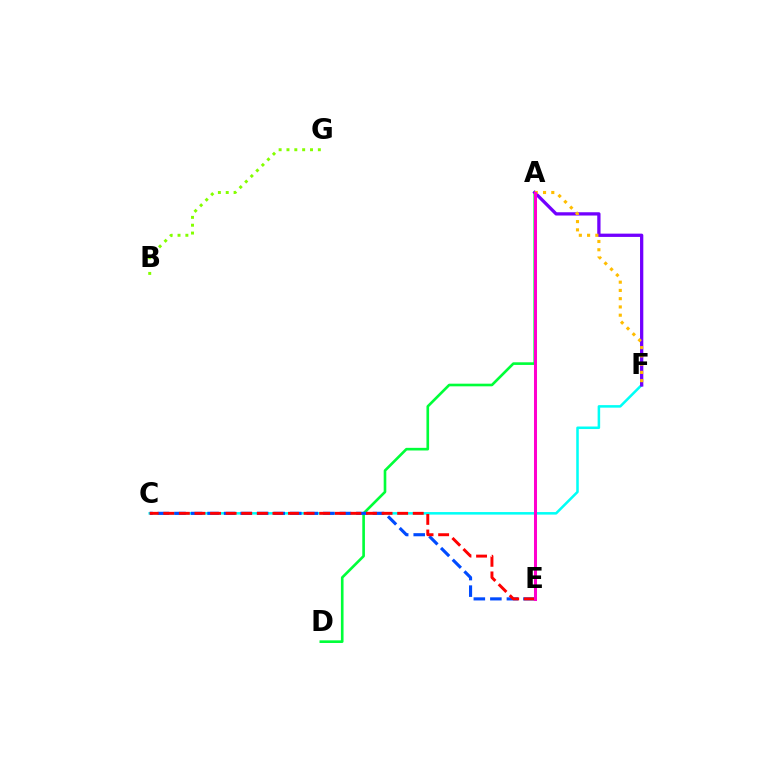{('A', 'D'): [{'color': '#00ff39', 'line_style': 'solid', 'thickness': 1.9}], ('C', 'F'): [{'color': '#00fff6', 'line_style': 'solid', 'thickness': 1.83}], ('B', 'G'): [{'color': '#84ff00', 'line_style': 'dotted', 'thickness': 2.13}], ('C', 'E'): [{'color': '#004bff', 'line_style': 'dashed', 'thickness': 2.25}, {'color': '#ff0000', 'line_style': 'dashed', 'thickness': 2.12}], ('A', 'F'): [{'color': '#7200ff', 'line_style': 'solid', 'thickness': 2.36}, {'color': '#ffbd00', 'line_style': 'dotted', 'thickness': 2.24}], ('A', 'E'): [{'color': '#ff00cf', 'line_style': 'solid', 'thickness': 2.18}]}